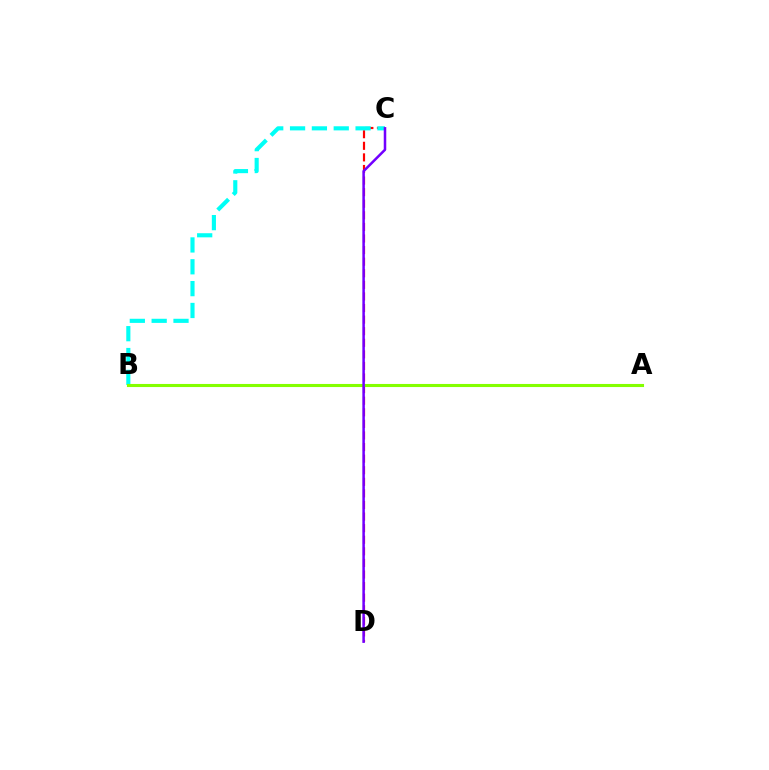{('C', 'D'): [{'color': '#ff0000', 'line_style': 'dashed', 'thickness': 1.57}, {'color': '#7200ff', 'line_style': 'solid', 'thickness': 1.82}], ('B', 'C'): [{'color': '#00fff6', 'line_style': 'dashed', 'thickness': 2.97}], ('A', 'B'): [{'color': '#84ff00', 'line_style': 'solid', 'thickness': 2.22}]}